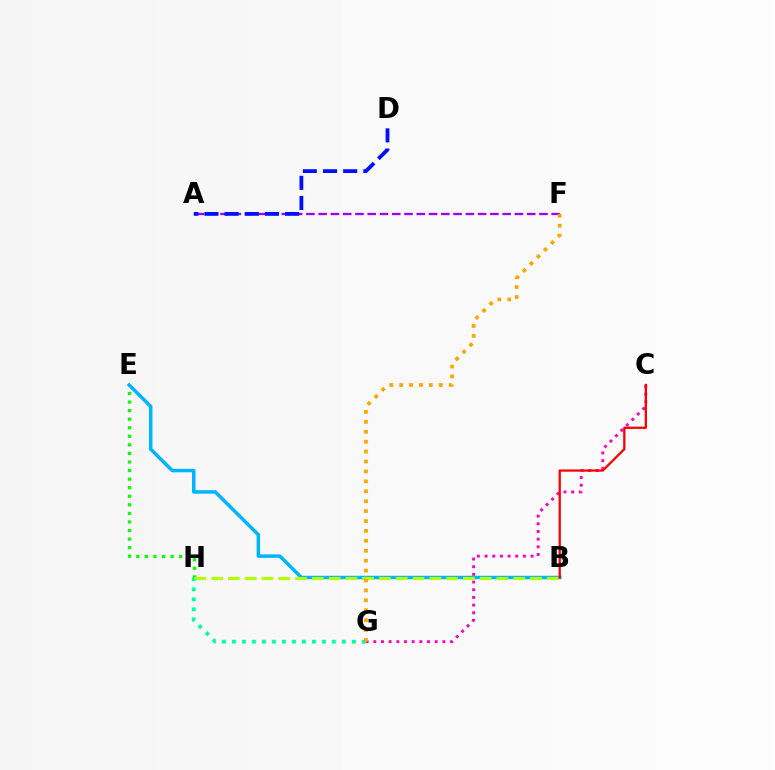{('C', 'G'): [{'color': '#ff00bd', 'line_style': 'dotted', 'thickness': 2.09}], ('E', 'H'): [{'color': '#08ff00', 'line_style': 'dotted', 'thickness': 2.33}], ('A', 'F'): [{'color': '#9b00ff', 'line_style': 'dashed', 'thickness': 1.67}], ('G', 'H'): [{'color': '#00ff9d', 'line_style': 'dotted', 'thickness': 2.72}], ('A', 'D'): [{'color': '#0010ff', 'line_style': 'dashed', 'thickness': 2.74}], ('B', 'E'): [{'color': '#00b5ff', 'line_style': 'solid', 'thickness': 2.51}], ('B', 'H'): [{'color': '#b3ff00', 'line_style': 'dashed', 'thickness': 2.28}], ('B', 'C'): [{'color': '#ff0000', 'line_style': 'solid', 'thickness': 1.64}], ('F', 'G'): [{'color': '#ffa500', 'line_style': 'dotted', 'thickness': 2.69}]}